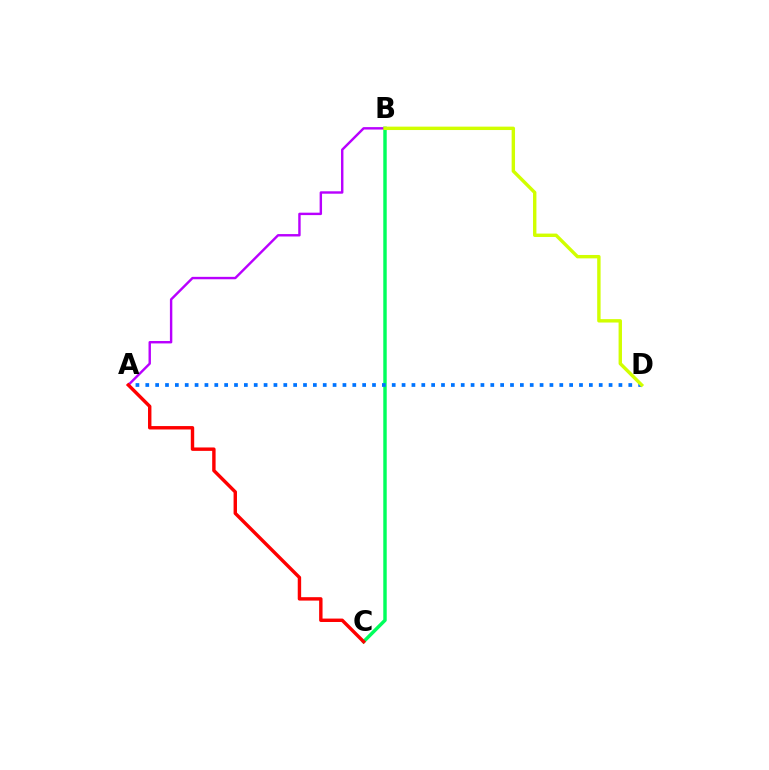{('B', 'C'): [{'color': '#00ff5c', 'line_style': 'solid', 'thickness': 2.48}], ('A', 'D'): [{'color': '#0074ff', 'line_style': 'dotted', 'thickness': 2.68}], ('A', 'B'): [{'color': '#b900ff', 'line_style': 'solid', 'thickness': 1.74}], ('B', 'D'): [{'color': '#d1ff00', 'line_style': 'solid', 'thickness': 2.45}], ('A', 'C'): [{'color': '#ff0000', 'line_style': 'solid', 'thickness': 2.46}]}